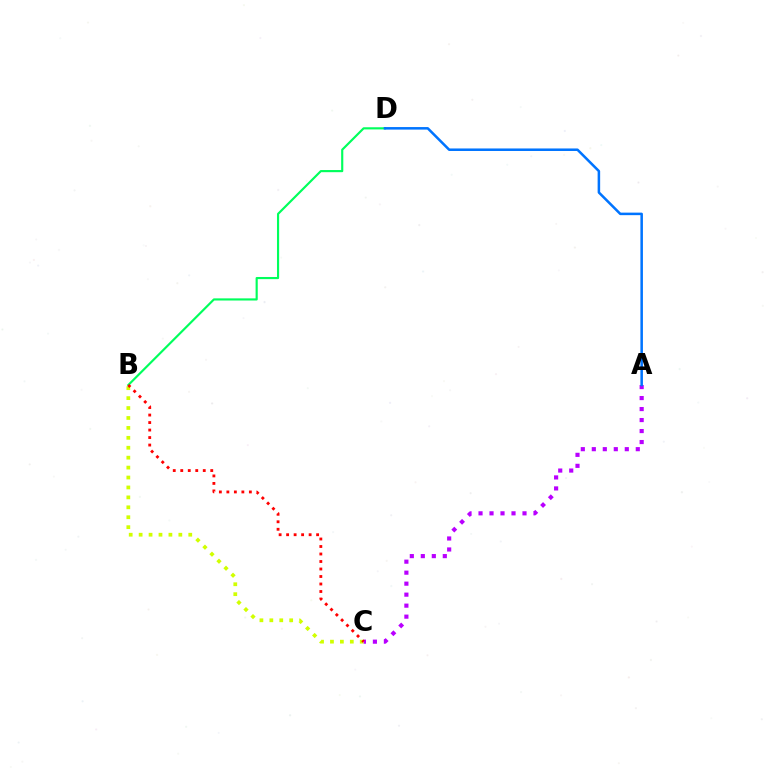{('B', 'C'): [{'color': '#d1ff00', 'line_style': 'dotted', 'thickness': 2.7}, {'color': '#ff0000', 'line_style': 'dotted', 'thickness': 2.04}], ('B', 'D'): [{'color': '#00ff5c', 'line_style': 'solid', 'thickness': 1.55}], ('A', 'C'): [{'color': '#b900ff', 'line_style': 'dotted', 'thickness': 2.99}], ('A', 'D'): [{'color': '#0074ff', 'line_style': 'solid', 'thickness': 1.82}]}